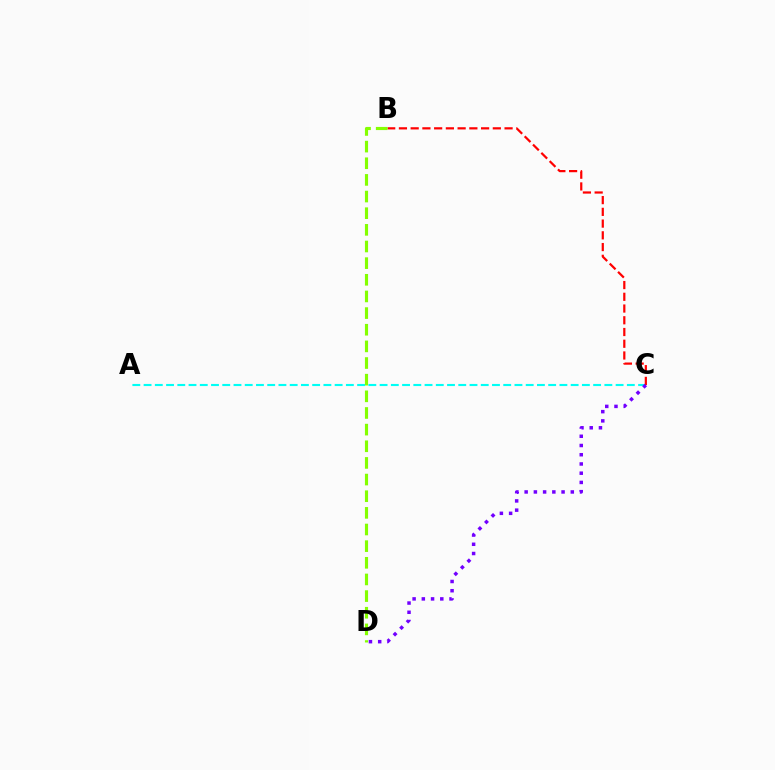{('A', 'C'): [{'color': '#00fff6', 'line_style': 'dashed', 'thickness': 1.53}], ('B', 'C'): [{'color': '#ff0000', 'line_style': 'dashed', 'thickness': 1.59}], ('B', 'D'): [{'color': '#84ff00', 'line_style': 'dashed', 'thickness': 2.26}], ('C', 'D'): [{'color': '#7200ff', 'line_style': 'dotted', 'thickness': 2.51}]}